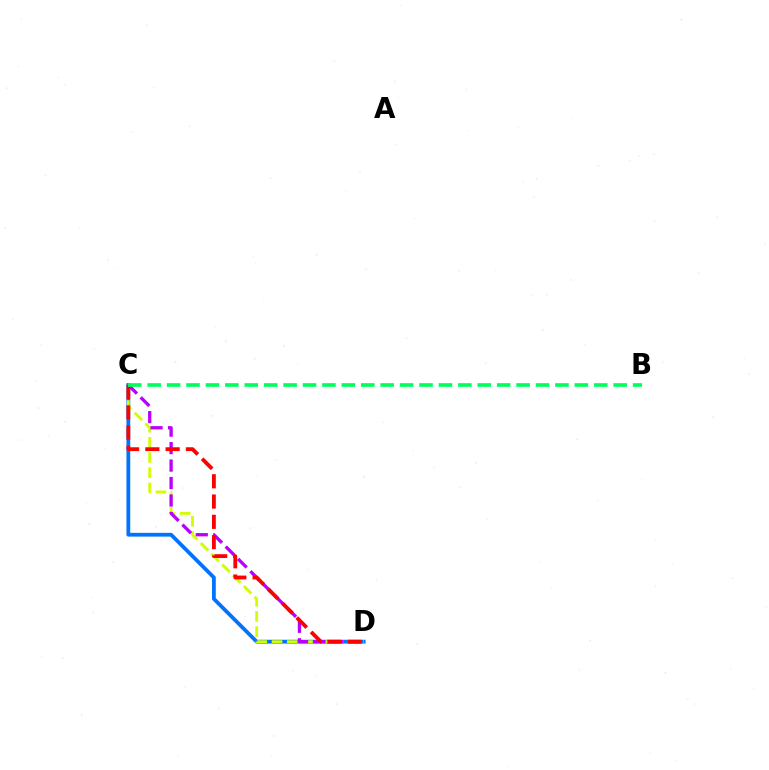{('C', 'D'): [{'color': '#0074ff', 'line_style': 'solid', 'thickness': 2.73}, {'color': '#d1ff00', 'line_style': 'dashed', 'thickness': 2.07}, {'color': '#b900ff', 'line_style': 'dashed', 'thickness': 2.37}, {'color': '#ff0000', 'line_style': 'dashed', 'thickness': 2.75}], ('B', 'C'): [{'color': '#00ff5c', 'line_style': 'dashed', 'thickness': 2.64}]}